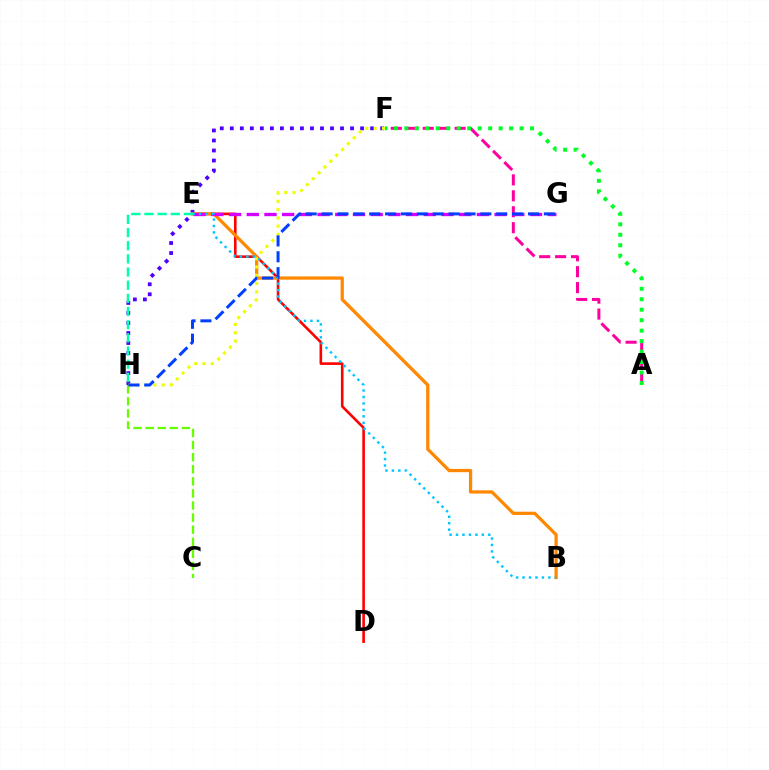{('F', 'H'): [{'color': '#4f00ff', 'line_style': 'dotted', 'thickness': 2.72}, {'color': '#eeff00', 'line_style': 'dotted', 'thickness': 2.25}], ('D', 'E'): [{'color': '#ff0000', 'line_style': 'solid', 'thickness': 1.88}], ('C', 'H'): [{'color': '#66ff00', 'line_style': 'dashed', 'thickness': 1.64}], ('A', 'F'): [{'color': '#ff00a0', 'line_style': 'dashed', 'thickness': 2.17}, {'color': '#00ff27', 'line_style': 'dotted', 'thickness': 2.85}], ('B', 'E'): [{'color': '#ff8800', 'line_style': 'solid', 'thickness': 2.34}, {'color': '#00c7ff', 'line_style': 'dotted', 'thickness': 1.75}], ('E', 'G'): [{'color': '#d600ff', 'line_style': 'dashed', 'thickness': 2.4}], ('G', 'H'): [{'color': '#003fff', 'line_style': 'dashed', 'thickness': 2.16}], ('E', 'H'): [{'color': '#00ffaf', 'line_style': 'dashed', 'thickness': 1.79}]}